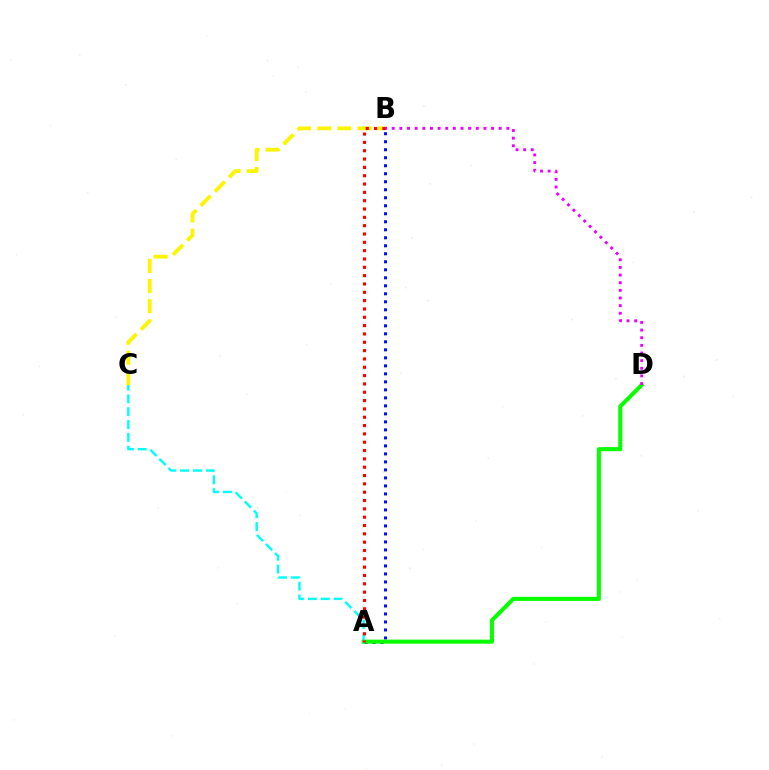{('A', 'C'): [{'color': '#00fff6', 'line_style': 'dashed', 'thickness': 1.74}], ('A', 'B'): [{'color': '#0010ff', 'line_style': 'dotted', 'thickness': 2.17}, {'color': '#ff0000', 'line_style': 'dotted', 'thickness': 2.26}], ('B', 'C'): [{'color': '#fcf500', 'line_style': 'dashed', 'thickness': 2.74}], ('A', 'D'): [{'color': '#08ff00', 'line_style': 'solid', 'thickness': 2.92}], ('B', 'D'): [{'color': '#ee00ff', 'line_style': 'dotted', 'thickness': 2.08}]}